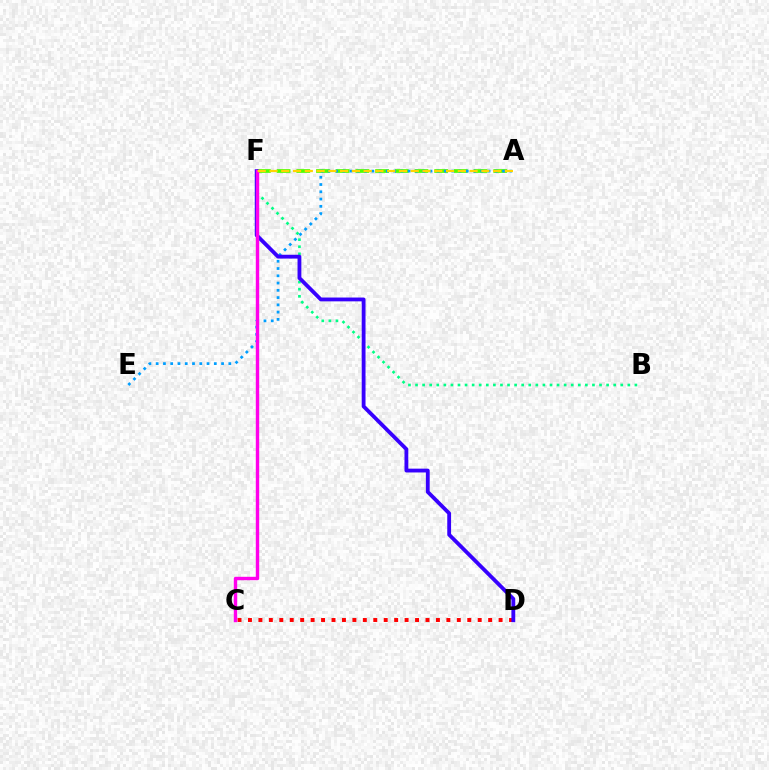{('B', 'F'): [{'color': '#00ff86', 'line_style': 'dotted', 'thickness': 1.92}], ('A', 'F'): [{'color': '#4fff00', 'line_style': 'dashed', 'thickness': 2.68}, {'color': '#ffd500', 'line_style': 'dashed', 'thickness': 1.6}], ('A', 'E'): [{'color': '#009eff', 'line_style': 'dotted', 'thickness': 1.97}], ('C', 'D'): [{'color': '#ff0000', 'line_style': 'dotted', 'thickness': 2.84}], ('D', 'F'): [{'color': '#3700ff', 'line_style': 'solid', 'thickness': 2.75}], ('C', 'F'): [{'color': '#ff00ed', 'line_style': 'solid', 'thickness': 2.45}]}